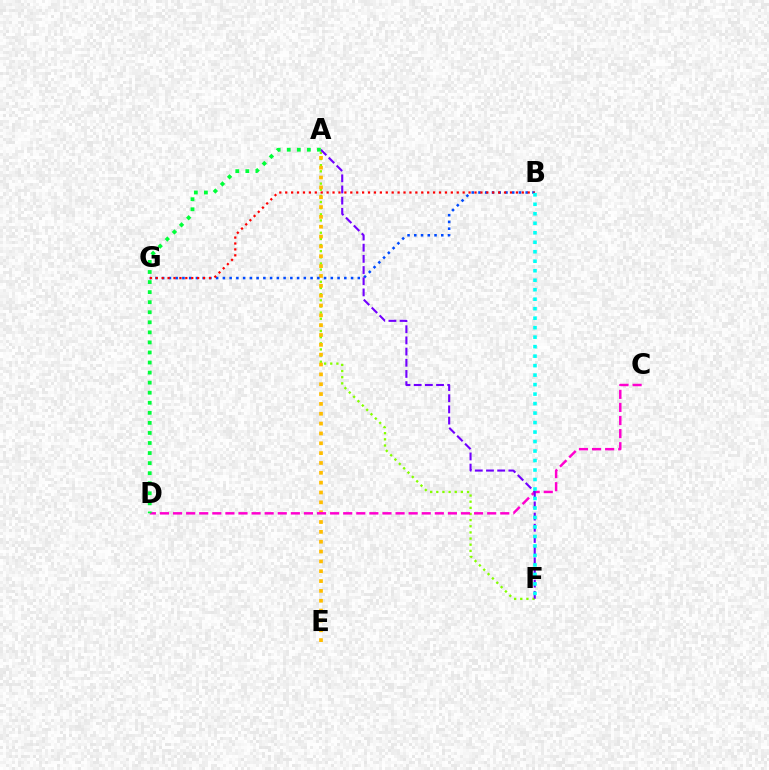{('A', 'F'): [{'color': '#84ff00', 'line_style': 'dotted', 'thickness': 1.67}, {'color': '#7200ff', 'line_style': 'dashed', 'thickness': 1.52}], ('A', 'E'): [{'color': '#ffbd00', 'line_style': 'dotted', 'thickness': 2.67}], ('C', 'D'): [{'color': '#ff00cf', 'line_style': 'dashed', 'thickness': 1.78}], ('B', 'G'): [{'color': '#004bff', 'line_style': 'dotted', 'thickness': 1.83}, {'color': '#ff0000', 'line_style': 'dotted', 'thickness': 1.61}], ('B', 'F'): [{'color': '#00fff6', 'line_style': 'dotted', 'thickness': 2.58}], ('A', 'D'): [{'color': '#00ff39', 'line_style': 'dotted', 'thickness': 2.73}]}